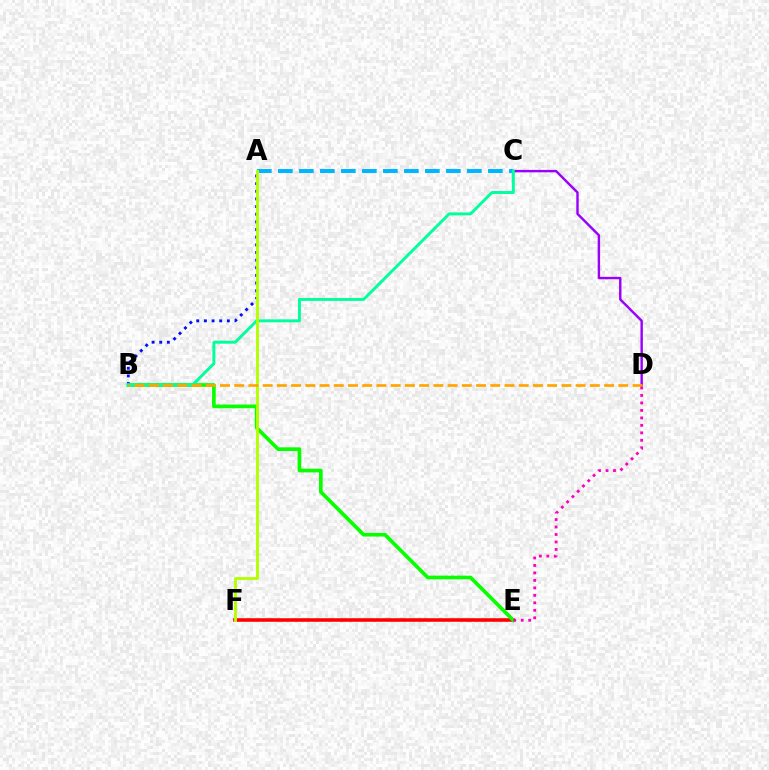{('A', 'C'): [{'color': '#00b5ff', 'line_style': 'dashed', 'thickness': 2.85}], ('A', 'B'): [{'color': '#0010ff', 'line_style': 'dotted', 'thickness': 2.08}], ('E', 'F'): [{'color': '#ff0000', 'line_style': 'solid', 'thickness': 2.57}], ('B', 'E'): [{'color': '#08ff00', 'line_style': 'solid', 'thickness': 2.64}], ('C', 'D'): [{'color': '#9b00ff', 'line_style': 'solid', 'thickness': 1.74}], ('B', 'C'): [{'color': '#00ff9d', 'line_style': 'solid', 'thickness': 2.12}], ('A', 'F'): [{'color': '#b3ff00', 'line_style': 'solid', 'thickness': 2.06}], ('B', 'D'): [{'color': '#ffa500', 'line_style': 'dashed', 'thickness': 1.93}], ('D', 'E'): [{'color': '#ff00bd', 'line_style': 'dotted', 'thickness': 2.03}]}